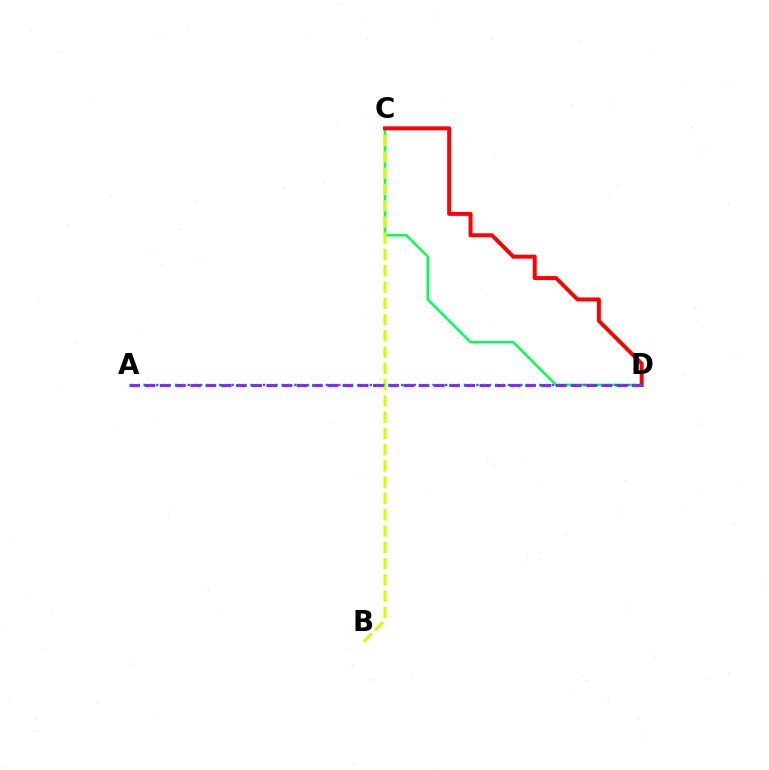{('C', 'D'): [{'color': '#00ff5c', 'line_style': 'solid', 'thickness': 1.81}, {'color': '#ff0000', 'line_style': 'solid', 'thickness': 2.86}], ('B', 'C'): [{'color': '#d1ff00', 'line_style': 'dashed', 'thickness': 2.21}], ('A', 'D'): [{'color': '#b900ff', 'line_style': 'dashed', 'thickness': 2.07}, {'color': '#0074ff', 'line_style': 'dotted', 'thickness': 1.71}]}